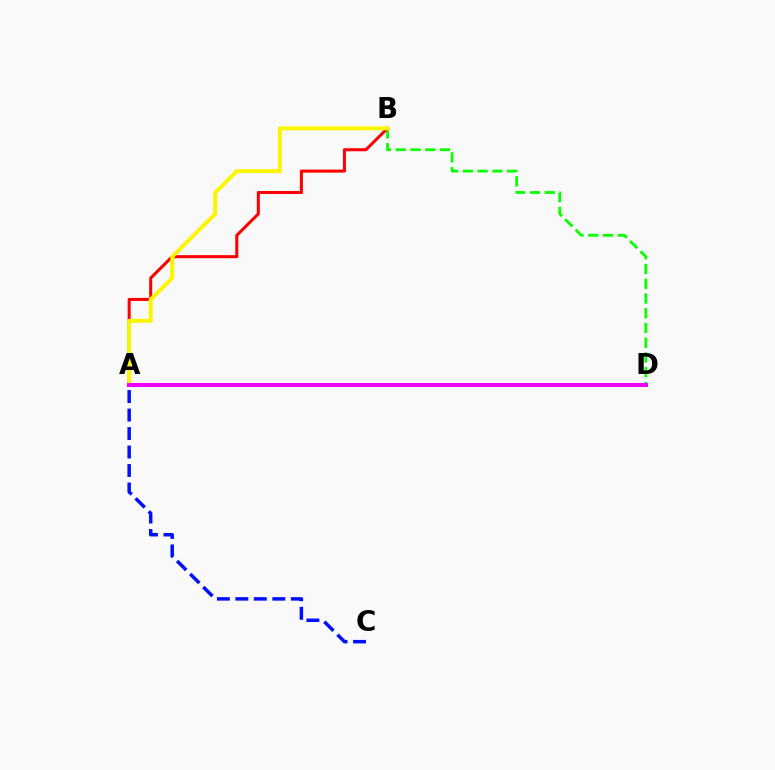{('B', 'D'): [{'color': '#08ff00', 'line_style': 'dashed', 'thickness': 2.0}], ('A', 'B'): [{'color': '#ff0000', 'line_style': 'solid', 'thickness': 2.18}, {'color': '#fcf500', 'line_style': 'solid', 'thickness': 2.85}], ('A', 'C'): [{'color': '#0010ff', 'line_style': 'dashed', 'thickness': 2.51}], ('A', 'D'): [{'color': '#00fff6', 'line_style': 'dashed', 'thickness': 2.62}, {'color': '#ee00ff', 'line_style': 'solid', 'thickness': 2.87}]}